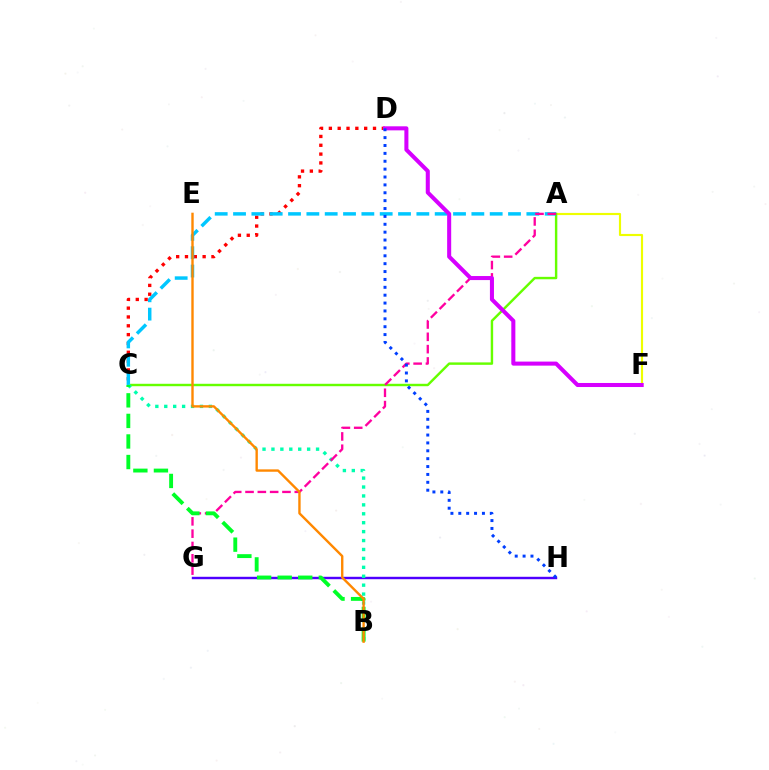{('A', 'F'): [{'color': '#eeff00', 'line_style': 'solid', 'thickness': 1.55}], ('C', 'D'): [{'color': '#ff0000', 'line_style': 'dotted', 'thickness': 2.4}], ('G', 'H'): [{'color': '#4f00ff', 'line_style': 'solid', 'thickness': 1.75}], ('A', 'C'): [{'color': '#66ff00', 'line_style': 'solid', 'thickness': 1.74}, {'color': '#00c7ff', 'line_style': 'dashed', 'thickness': 2.49}], ('B', 'C'): [{'color': '#00ffaf', 'line_style': 'dotted', 'thickness': 2.42}, {'color': '#00ff27', 'line_style': 'dashed', 'thickness': 2.79}], ('A', 'G'): [{'color': '#ff00a0', 'line_style': 'dashed', 'thickness': 1.67}], ('D', 'F'): [{'color': '#d600ff', 'line_style': 'solid', 'thickness': 2.91}], ('D', 'H'): [{'color': '#003fff', 'line_style': 'dotted', 'thickness': 2.14}], ('B', 'E'): [{'color': '#ff8800', 'line_style': 'solid', 'thickness': 1.71}]}